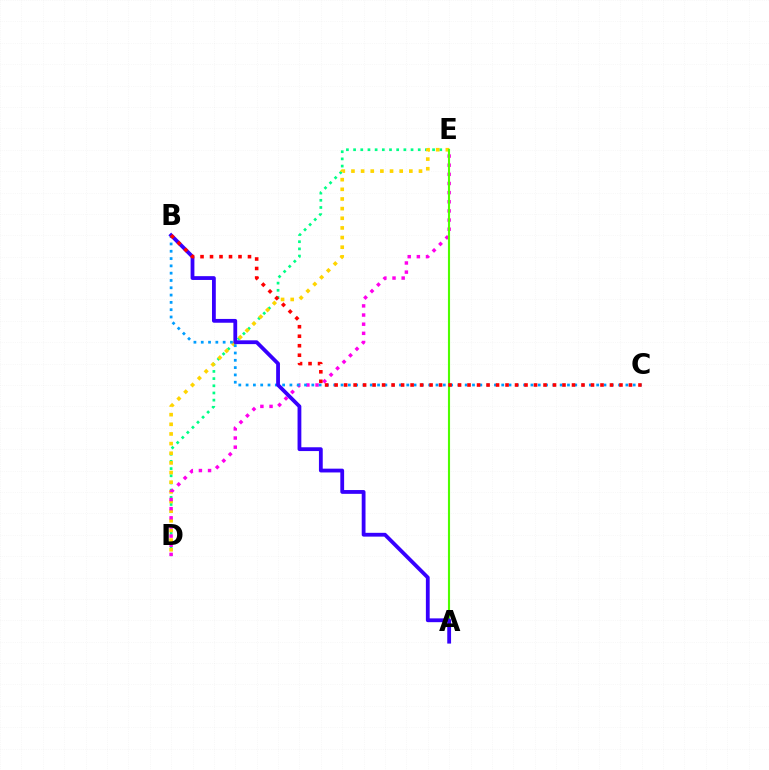{('D', 'E'): [{'color': '#00ff86', 'line_style': 'dotted', 'thickness': 1.95}, {'color': '#ffd500', 'line_style': 'dotted', 'thickness': 2.62}, {'color': '#ff00ed', 'line_style': 'dotted', 'thickness': 2.48}], ('A', 'E'): [{'color': '#4fff00', 'line_style': 'solid', 'thickness': 1.53}], ('B', 'C'): [{'color': '#009eff', 'line_style': 'dotted', 'thickness': 1.98}, {'color': '#ff0000', 'line_style': 'dotted', 'thickness': 2.58}], ('A', 'B'): [{'color': '#3700ff', 'line_style': 'solid', 'thickness': 2.74}]}